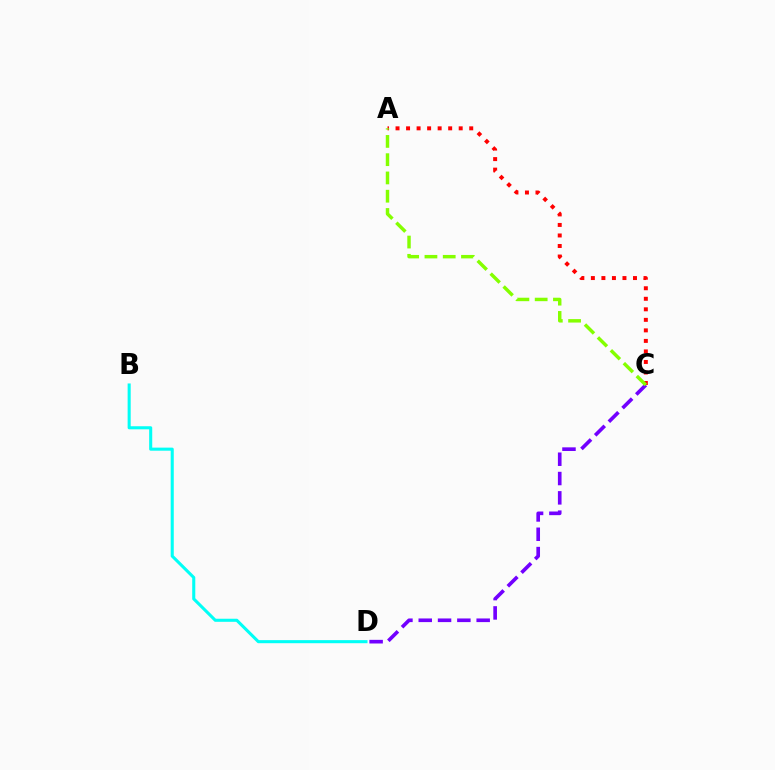{('B', 'D'): [{'color': '#00fff6', 'line_style': 'solid', 'thickness': 2.21}], ('C', 'D'): [{'color': '#7200ff', 'line_style': 'dashed', 'thickness': 2.62}], ('A', 'C'): [{'color': '#ff0000', 'line_style': 'dotted', 'thickness': 2.86}, {'color': '#84ff00', 'line_style': 'dashed', 'thickness': 2.48}]}